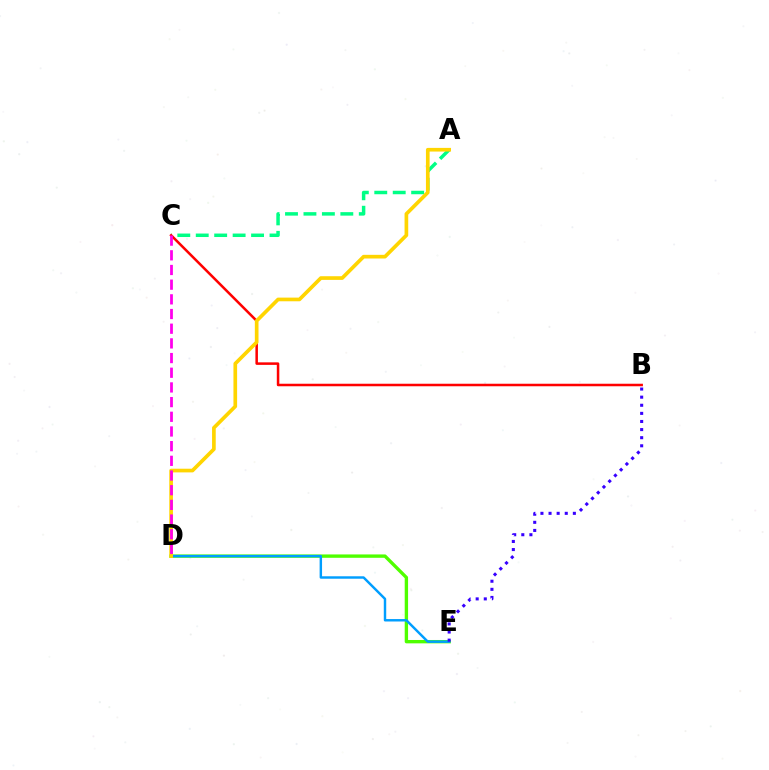{('A', 'C'): [{'color': '#00ff86', 'line_style': 'dashed', 'thickness': 2.51}], ('D', 'E'): [{'color': '#4fff00', 'line_style': 'solid', 'thickness': 2.42}, {'color': '#009eff', 'line_style': 'solid', 'thickness': 1.76}], ('B', 'C'): [{'color': '#ff0000', 'line_style': 'solid', 'thickness': 1.82}], ('B', 'E'): [{'color': '#3700ff', 'line_style': 'dotted', 'thickness': 2.2}], ('A', 'D'): [{'color': '#ffd500', 'line_style': 'solid', 'thickness': 2.64}], ('C', 'D'): [{'color': '#ff00ed', 'line_style': 'dashed', 'thickness': 1.99}]}